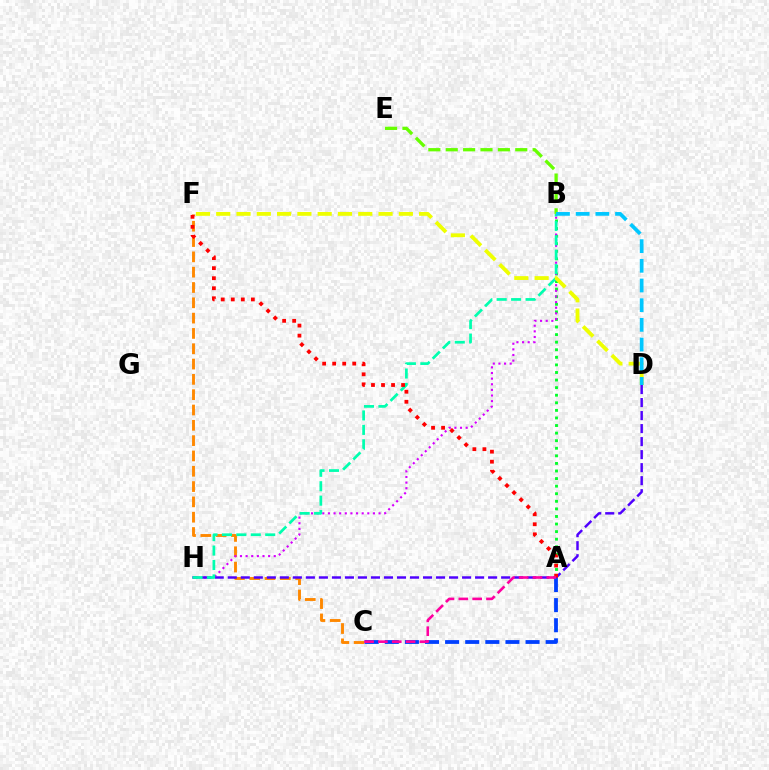{('C', 'F'): [{'color': '#ff8800', 'line_style': 'dashed', 'thickness': 2.08}], ('A', 'B'): [{'color': '#00ff27', 'line_style': 'dotted', 'thickness': 2.06}], ('B', 'H'): [{'color': '#d600ff', 'line_style': 'dotted', 'thickness': 1.53}, {'color': '#00ffaf', 'line_style': 'dashed', 'thickness': 1.96}], ('D', 'H'): [{'color': '#4f00ff', 'line_style': 'dashed', 'thickness': 1.77}], ('A', 'C'): [{'color': '#003fff', 'line_style': 'dashed', 'thickness': 2.73}, {'color': '#ff00a0', 'line_style': 'dashed', 'thickness': 1.88}], ('A', 'F'): [{'color': '#ff0000', 'line_style': 'dotted', 'thickness': 2.73}], ('B', 'E'): [{'color': '#66ff00', 'line_style': 'dashed', 'thickness': 2.36}], ('D', 'F'): [{'color': '#eeff00', 'line_style': 'dashed', 'thickness': 2.76}], ('B', 'D'): [{'color': '#00c7ff', 'line_style': 'dashed', 'thickness': 2.67}]}